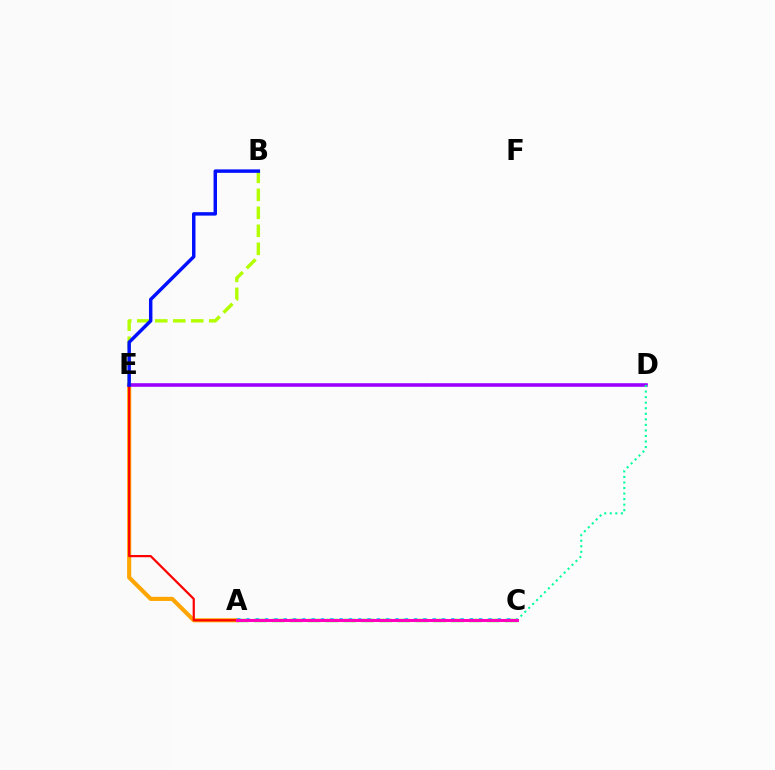{('A', 'E'): [{'color': '#ffa500', 'line_style': 'solid', 'thickness': 2.95}, {'color': '#ff0000', 'line_style': 'solid', 'thickness': 1.6}], ('D', 'E'): [{'color': '#9b00ff', 'line_style': 'solid', 'thickness': 2.57}], ('B', 'E'): [{'color': '#b3ff00', 'line_style': 'dashed', 'thickness': 2.44}, {'color': '#0010ff', 'line_style': 'solid', 'thickness': 2.49}], ('A', 'C'): [{'color': '#08ff00', 'line_style': 'dashed', 'thickness': 2.44}, {'color': '#00b5ff', 'line_style': 'dotted', 'thickness': 2.53}, {'color': '#ff00bd', 'line_style': 'solid', 'thickness': 2.18}], ('C', 'D'): [{'color': '#00ff9d', 'line_style': 'dotted', 'thickness': 1.51}]}